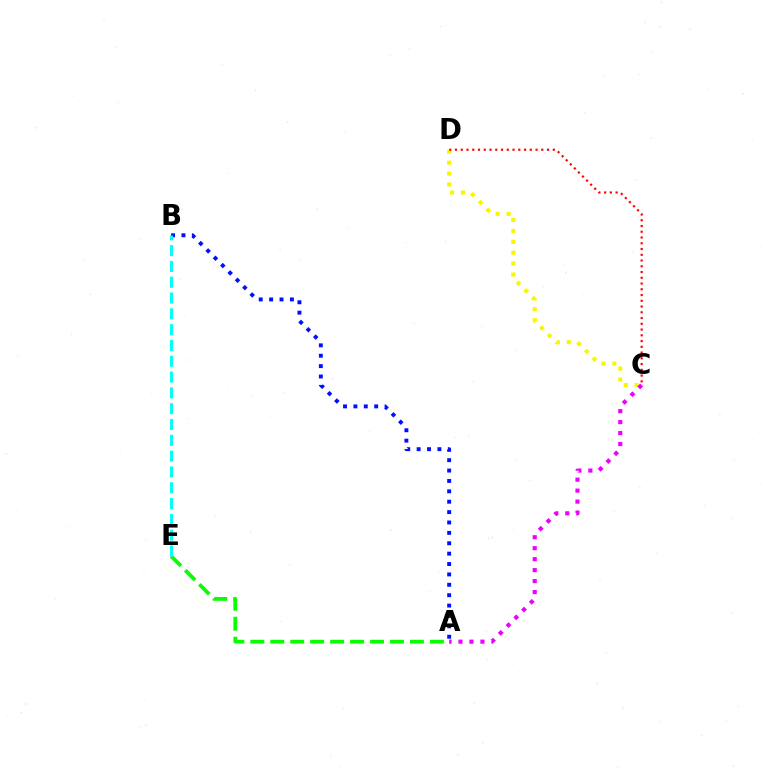{('A', 'E'): [{'color': '#08ff00', 'line_style': 'dashed', 'thickness': 2.71}], ('C', 'D'): [{'color': '#fcf500', 'line_style': 'dotted', 'thickness': 2.96}, {'color': '#ff0000', 'line_style': 'dotted', 'thickness': 1.56}], ('A', 'C'): [{'color': '#ee00ff', 'line_style': 'dotted', 'thickness': 2.98}], ('A', 'B'): [{'color': '#0010ff', 'line_style': 'dotted', 'thickness': 2.82}], ('B', 'E'): [{'color': '#00fff6', 'line_style': 'dashed', 'thickness': 2.15}]}